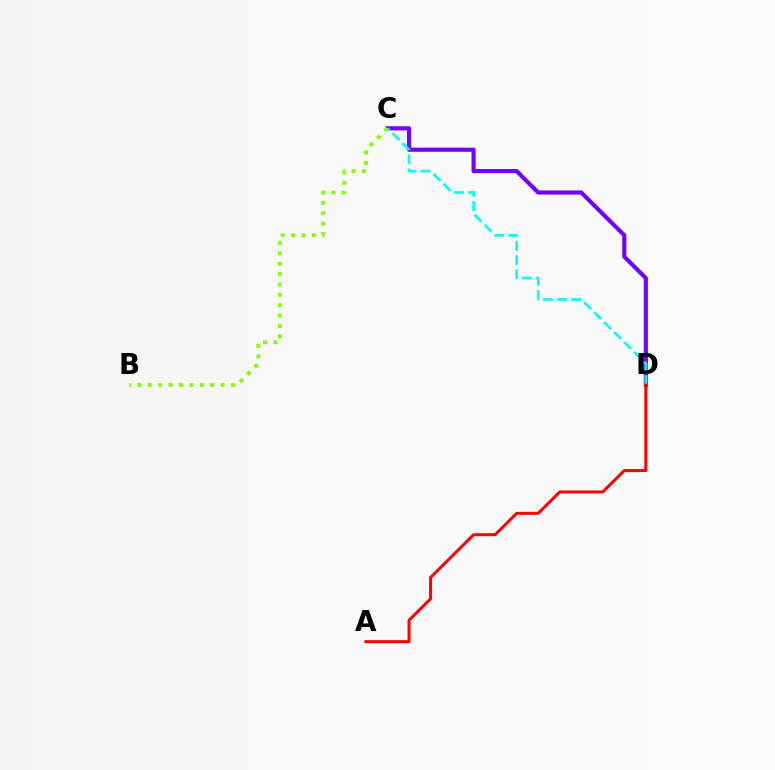{('C', 'D'): [{'color': '#7200ff', 'line_style': 'solid', 'thickness': 2.98}, {'color': '#00fff6', 'line_style': 'dashed', 'thickness': 1.91}], ('A', 'D'): [{'color': '#ff0000', 'line_style': 'solid', 'thickness': 2.17}], ('B', 'C'): [{'color': '#84ff00', 'line_style': 'dotted', 'thickness': 2.82}]}